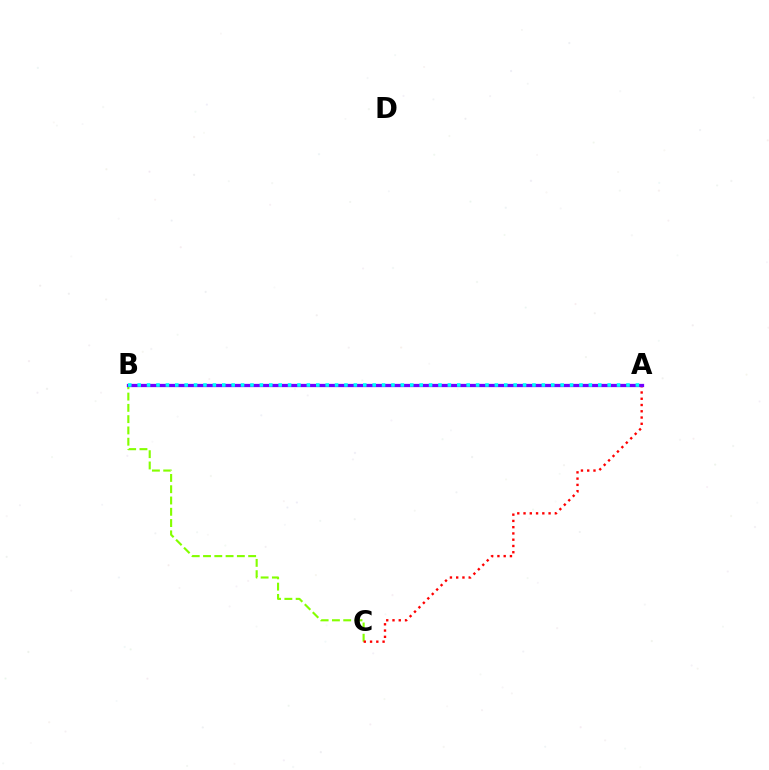{('B', 'C'): [{'color': '#84ff00', 'line_style': 'dashed', 'thickness': 1.53}], ('A', 'C'): [{'color': '#ff0000', 'line_style': 'dotted', 'thickness': 1.7}], ('A', 'B'): [{'color': '#7200ff', 'line_style': 'solid', 'thickness': 2.35}, {'color': '#00fff6', 'line_style': 'dotted', 'thickness': 2.55}]}